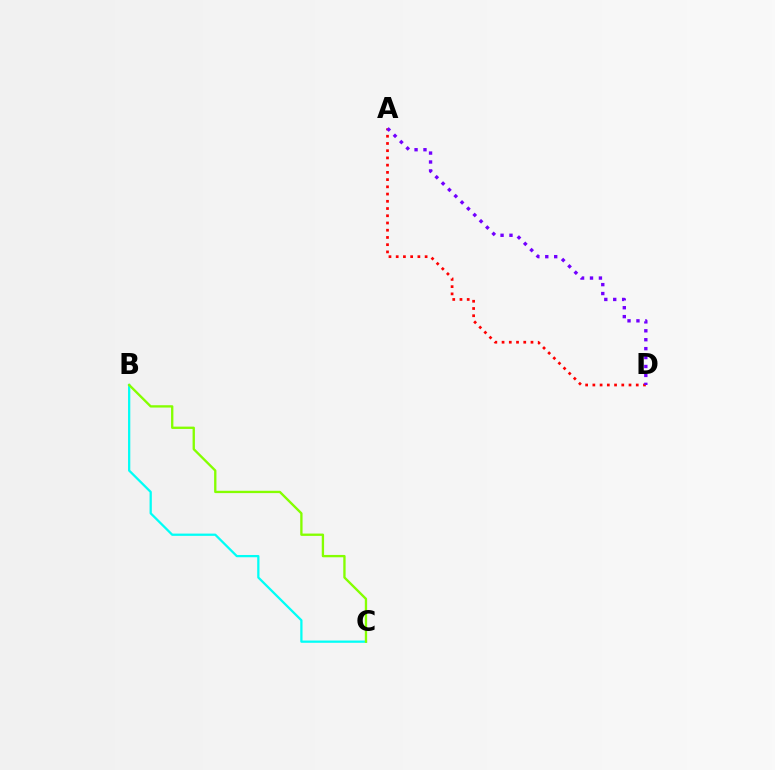{('B', 'C'): [{'color': '#00fff6', 'line_style': 'solid', 'thickness': 1.63}, {'color': '#84ff00', 'line_style': 'solid', 'thickness': 1.68}], ('A', 'D'): [{'color': '#ff0000', 'line_style': 'dotted', 'thickness': 1.96}, {'color': '#7200ff', 'line_style': 'dotted', 'thickness': 2.42}]}